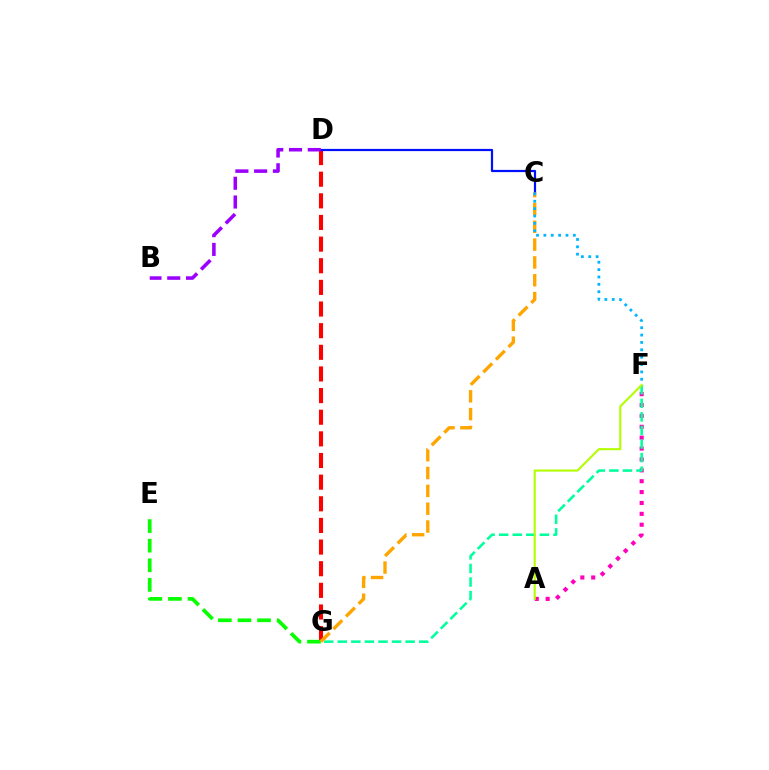{('A', 'F'): [{'color': '#ff00bd', 'line_style': 'dotted', 'thickness': 2.96}, {'color': '#b3ff00', 'line_style': 'solid', 'thickness': 1.52}], ('D', 'G'): [{'color': '#ff0000', 'line_style': 'dashed', 'thickness': 2.94}], ('F', 'G'): [{'color': '#00ff9d', 'line_style': 'dashed', 'thickness': 1.84}], ('C', 'D'): [{'color': '#0010ff', 'line_style': 'solid', 'thickness': 1.59}], ('B', 'D'): [{'color': '#9b00ff', 'line_style': 'dashed', 'thickness': 2.55}], ('E', 'G'): [{'color': '#08ff00', 'line_style': 'dashed', 'thickness': 2.66}], ('C', 'G'): [{'color': '#ffa500', 'line_style': 'dashed', 'thickness': 2.42}], ('C', 'F'): [{'color': '#00b5ff', 'line_style': 'dotted', 'thickness': 2.0}]}